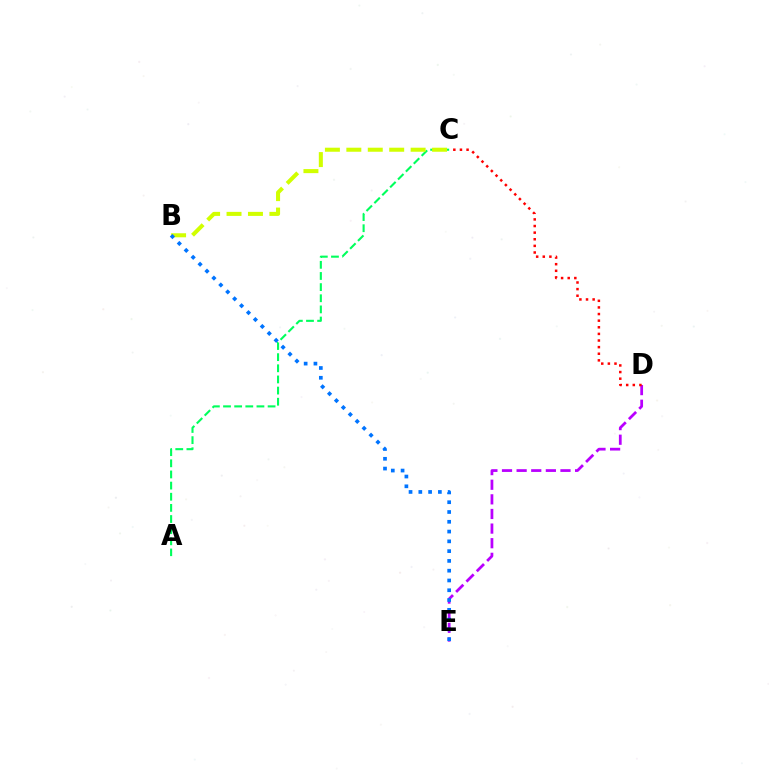{('A', 'C'): [{'color': '#00ff5c', 'line_style': 'dashed', 'thickness': 1.51}], ('D', 'E'): [{'color': '#b900ff', 'line_style': 'dashed', 'thickness': 1.99}], ('B', 'C'): [{'color': '#d1ff00', 'line_style': 'dashed', 'thickness': 2.91}], ('C', 'D'): [{'color': '#ff0000', 'line_style': 'dotted', 'thickness': 1.8}], ('B', 'E'): [{'color': '#0074ff', 'line_style': 'dotted', 'thickness': 2.66}]}